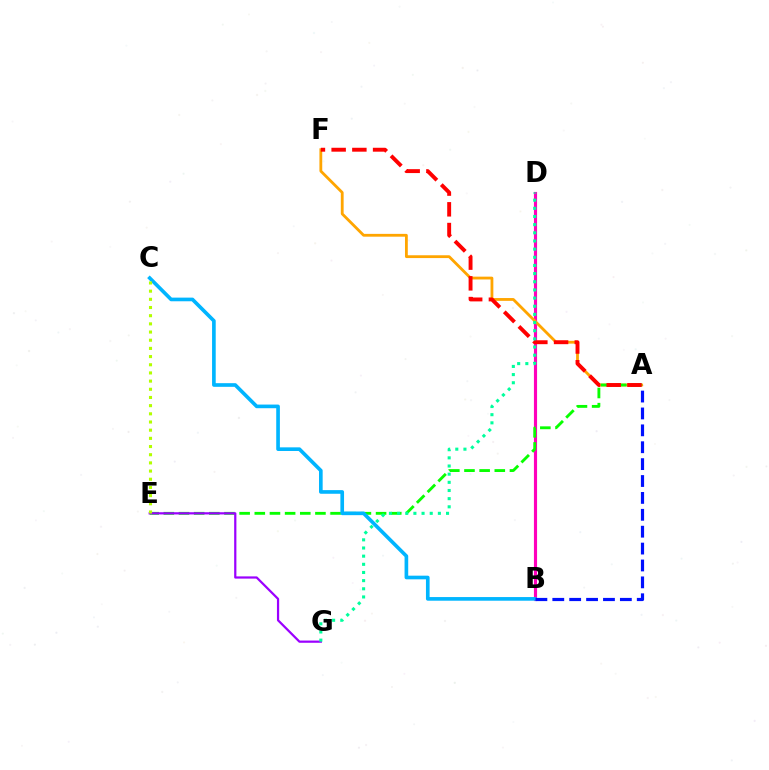{('B', 'D'): [{'color': '#ff00bd', 'line_style': 'solid', 'thickness': 2.26}], ('A', 'F'): [{'color': '#ffa500', 'line_style': 'solid', 'thickness': 2.02}, {'color': '#ff0000', 'line_style': 'dashed', 'thickness': 2.82}], ('A', 'E'): [{'color': '#08ff00', 'line_style': 'dashed', 'thickness': 2.06}], ('E', 'G'): [{'color': '#9b00ff', 'line_style': 'solid', 'thickness': 1.6}], ('B', 'C'): [{'color': '#00b5ff', 'line_style': 'solid', 'thickness': 2.63}], ('C', 'E'): [{'color': '#b3ff00', 'line_style': 'dotted', 'thickness': 2.22}], ('A', 'B'): [{'color': '#0010ff', 'line_style': 'dashed', 'thickness': 2.29}], ('D', 'G'): [{'color': '#00ff9d', 'line_style': 'dotted', 'thickness': 2.22}]}